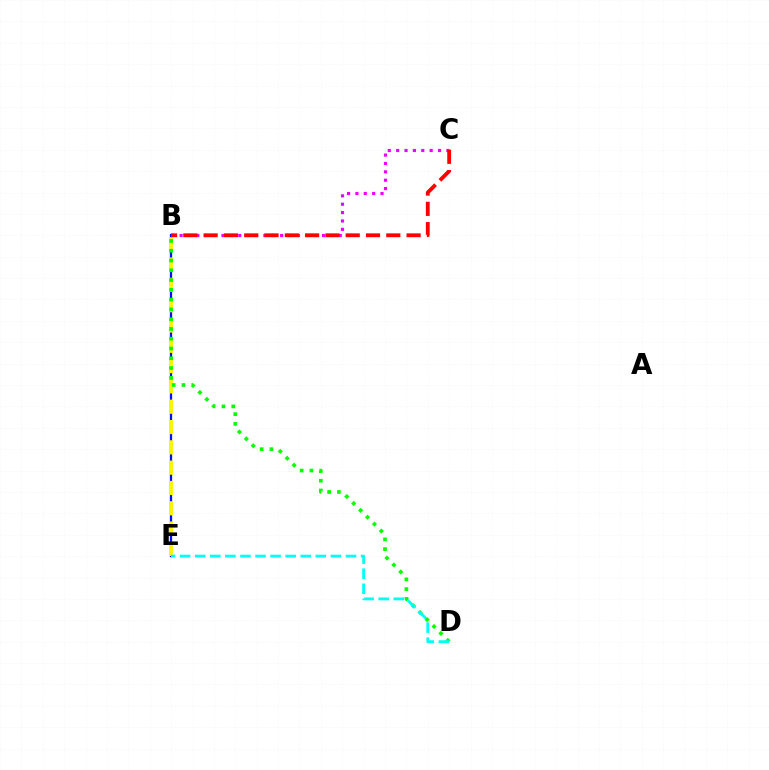{('B', 'E'): [{'color': '#0010ff', 'line_style': 'solid', 'thickness': 1.63}, {'color': '#fcf500', 'line_style': 'dashed', 'thickness': 2.76}], ('B', 'C'): [{'color': '#ee00ff', 'line_style': 'dotted', 'thickness': 2.28}, {'color': '#ff0000', 'line_style': 'dashed', 'thickness': 2.76}], ('B', 'D'): [{'color': '#08ff00', 'line_style': 'dotted', 'thickness': 2.66}], ('D', 'E'): [{'color': '#00fff6', 'line_style': 'dashed', 'thickness': 2.05}]}